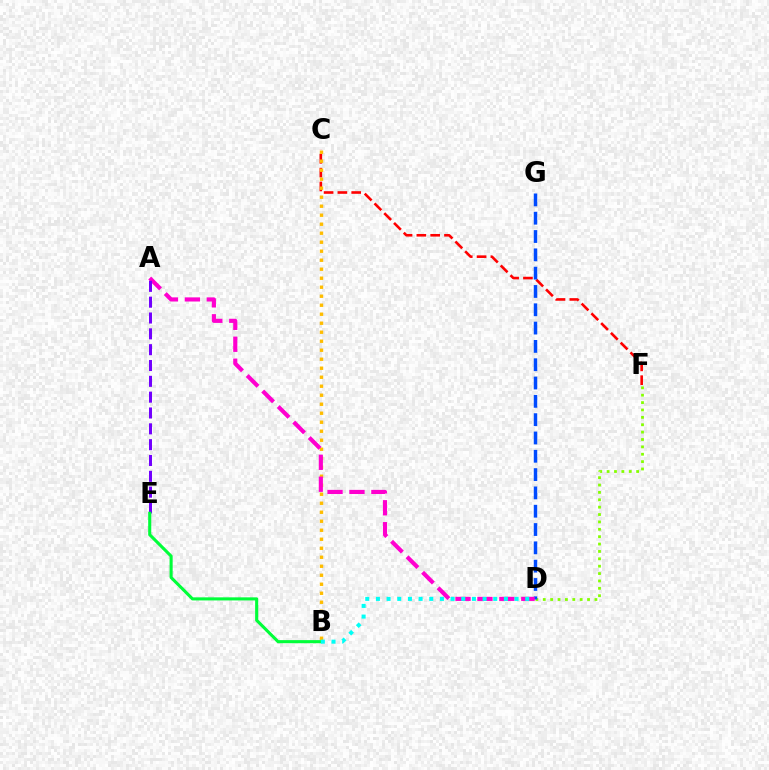{('C', 'F'): [{'color': '#ff0000', 'line_style': 'dashed', 'thickness': 1.88}], ('B', 'C'): [{'color': '#ffbd00', 'line_style': 'dotted', 'thickness': 2.45}], ('D', 'F'): [{'color': '#84ff00', 'line_style': 'dotted', 'thickness': 2.0}], ('D', 'G'): [{'color': '#004bff', 'line_style': 'dashed', 'thickness': 2.49}], ('A', 'D'): [{'color': '#ff00cf', 'line_style': 'dashed', 'thickness': 2.98}], ('A', 'E'): [{'color': '#7200ff', 'line_style': 'dashed', 'thickness': 2.15}], ('B', 'E'): [{'color': '#00ff39', 'line_style': 'solid', 'thickness': 2.22}], ('B', 'D'): [{'color': '#00fff6', 'line_style': 'dotted', 'thickness': 2.9}]}